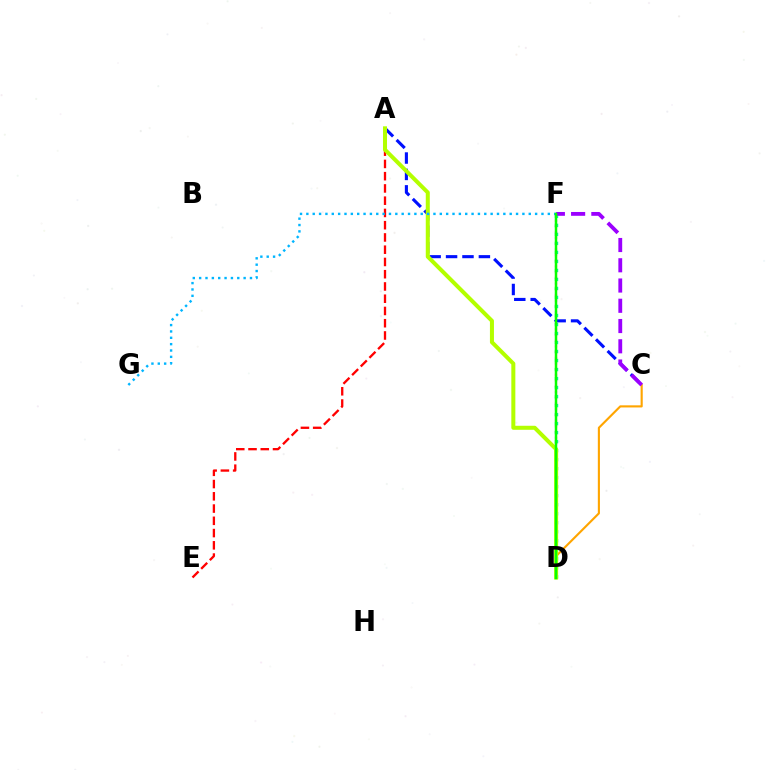{('D', 'F'): [{'color': '#00ff9d', 'line_style': 'dotted', 'thickness': 2.45}, {'color': '#ff00bd', 'line_style': 'dotted', 'thickness': 1.55}, {'color': '#08ff00', 'line_style': 'solid', 'thickness': 1.79}], ('A', 'E'): [{'color': '#ff0000', 'line_style': 'dashed', 'thickness': 1.66}], ('C', 'D'): [{'color': '#ffa500', 'line_style': 'solid', 'thickness': 1.53}], ('A', 'C'): [{'color': '#0010ff', 'line_style': 'dashed', 'thickness': 2.23}], ('A', 'D'): [{'color': '#b3ff00', 'line_style': 'solid', 'thickness': 2.89}], ('C', 'F'): [{'color': '#9b00ff', 'line_style': 'dashed', 'thickness': 2.75}], ('F', 'G'): [{'color': '#00b5ff', 'line_style': 'dotted', 'thickness': 1.73}]}